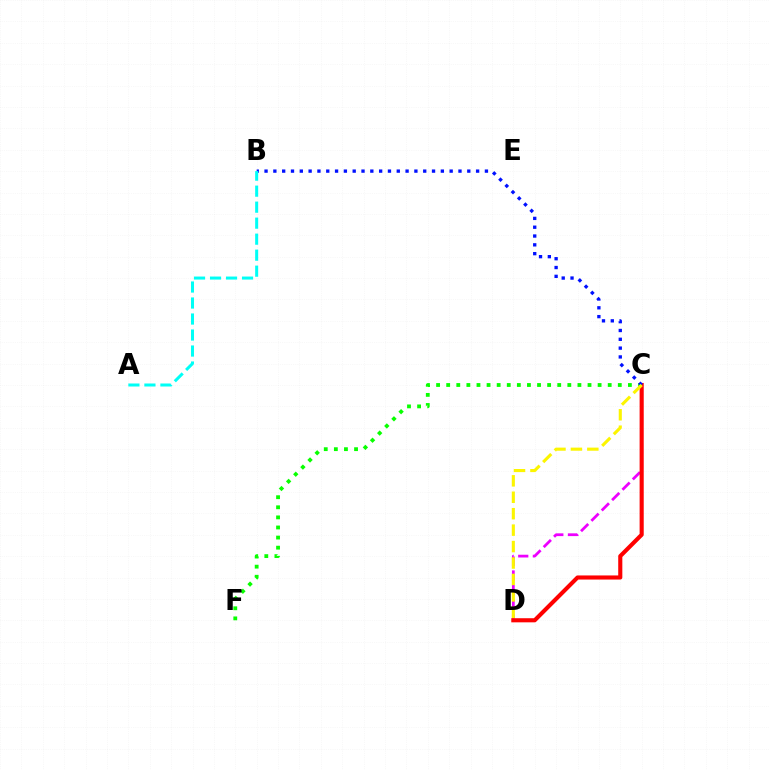{('C', 'D'): [{'color': '#ee00ff', 'line_style': 'dashed', 'thickness': 1.99}, {'color': '#ff0000', 'line_style': 'solid', 'thickness': 2.96}, {'color': '#fcf500', 'line_style': 'dashed', 'thickness': 2.23}], ('C', 'F'): [{'color': '#08ff00', 'line_style': 'dotted', 'thickness': 2.74}], ('B', 'C'): [{'color': '#0010ff', 'line_style': 'dotted', 'thickness': 2.4}], ('A', 'B'): [{'color': '#00fff6', 'line_style': 'dashed', 'thickness': 2.17}]}